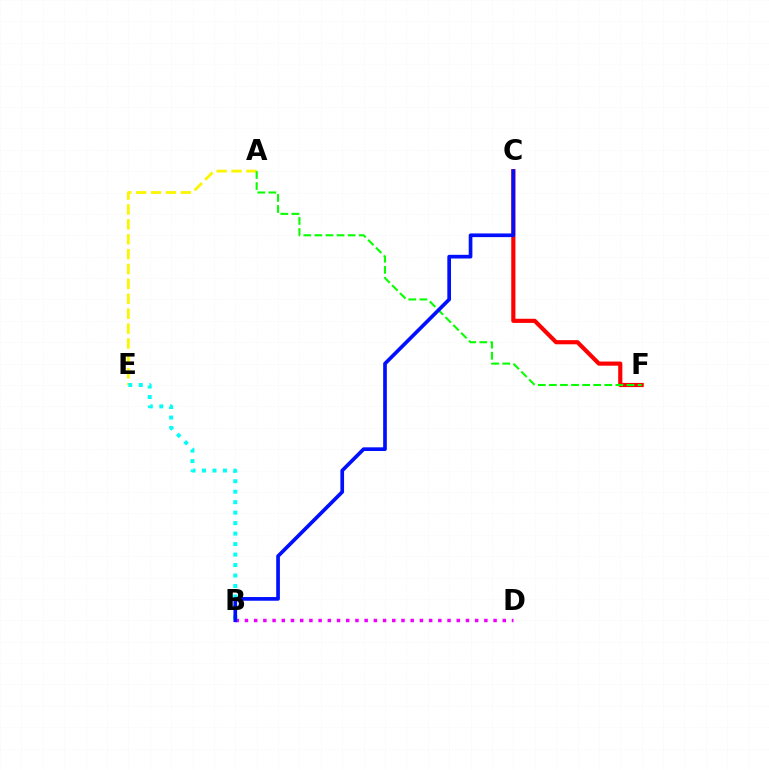{('A', 'E'): [{'color': '#fcf500', 'line_style': 'dashed', 'thickness': 2.02}], ('C', 'F'): [{'color': '#ff0000', 'line_style': 'solid', 'thickness': 2.99}], ('B', 'D'): [{'color': '#ee00ff', 'line_style': 'dotted', 'thickness': 2.5}], ('A', 'F'): [{'color': '#08ff00', 'line_style': 'dashed', 'thickness': 1.51}], ('B', 'E'): [{'color': '#00fff6', 'line_style': 'dotted', 'thickness': 2.85}], ('B', 'C'): [{'color': '#0010ff', 'line_style': 'solid', 'thickness': 2.65}]}